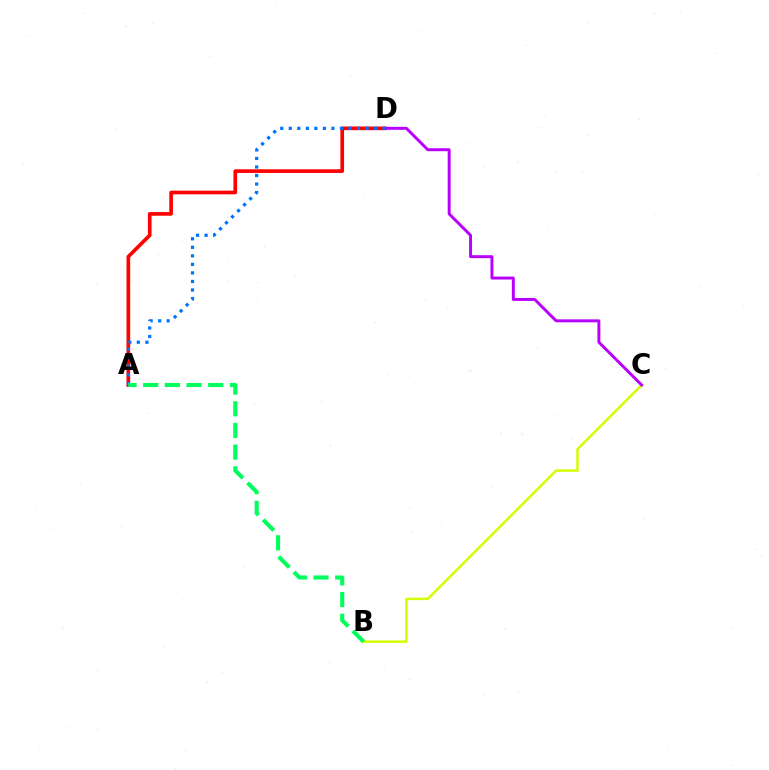{('B', 'C'): [{'color': '#d1ff00', 'line_style': 'solid', 'thickness': 1.78}], ('A', 'D'): [{'color': '#ff0000', 'line_style': 'solid', 'thickness': 2.64}, {'color': '#0074ff', 'line_style': 'dotted', 'thickness': 2.32}], ('C', 'D'): [{'color': '#b900ff', 'line_style': 'solid', 'thickness': 2.12}], ('A', 'B'): [{'color': '#00ff5c', 'line_style': 'dashed', 'thickness': 2.95}]}